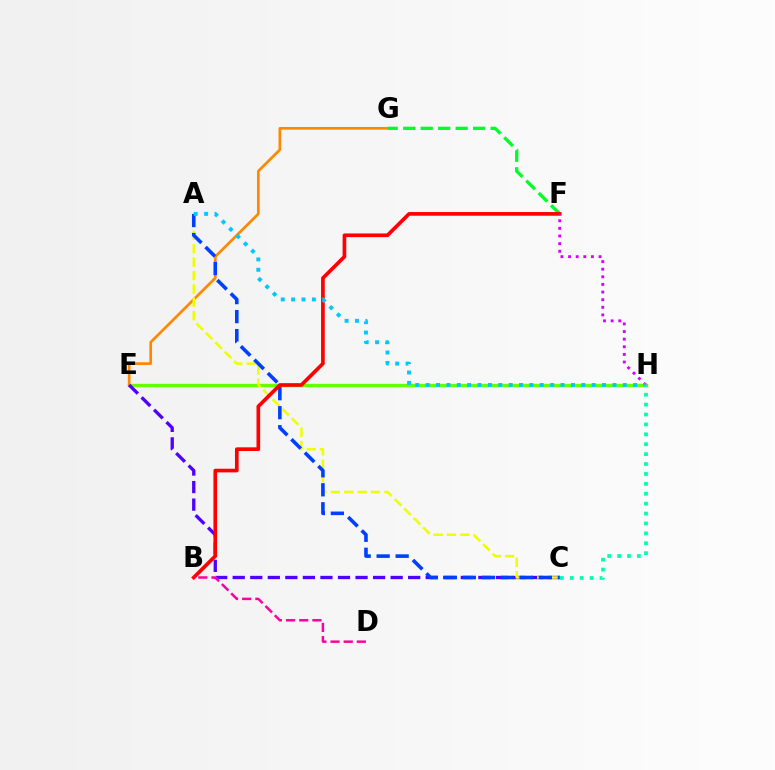{('E', 'H'): [{'color': '#66ff00', 'line_style': 'solid', 'thickness': 2.42}], ('E', 'G'): [{'color': '#ff8800', 'line_style': 'solid', 'thickness': 1.94}], ('C', 'E'): [{'color': '#4f00ff', 'line_style': 'dashed', 'thickness': 2.38}], ('A', 'C'): [{'color': '#eeff00', 'line_style': 'dashed', 'thickness': 1.82}, {'color': '#003fff', 'line_style': 'dashed', 'thickness': 2.58}], ('F', 'G'): [{'color': '#00ff27', 'line_style': 'dashed', 'thickness': 2.37}], ('B', 'F'): [{'color': '#ff0000', 'line_style': 'solid', 'thickness': 2.64}], ('F', 'H'): [{'color': '#d600ff', 'line_style': 'dotted', 'thickness': 2.07}], ('B', 'D'): [{'color': '#ff00a0', 'line_style': 'dashed', 'thickness': 1.79}], ('A', 'H'): [{'color': '#00c7ff', 'line_style': 'dotted', 'thickness': 2.82}], ('C', 'H'): [{'color': '#00ffaf', 'line_style': 'dotted', 'thickness': 2.69}]}